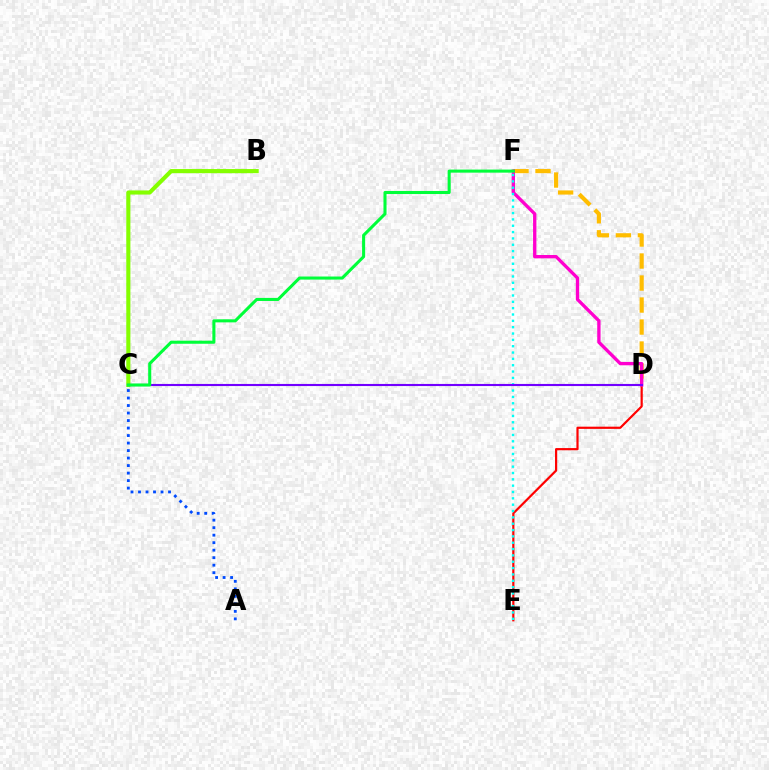{('D', 'E'): [{'color': '#ff0000', 'line_style': 'solid', 'thickness': 1.58}], ('B', 'C'): [{'color': '#84ff00', 'line_style': 'solid', 'thickness': 2.97}], ('A', 'C'): [{'color': '#004bff', 'line_style': 'dotted', 'thickness': 2.04}], ('D', 'F'): [{'color': '#ffbd00', 'line_style': 'dashed', 'thickness': 2.99}, {'color': '#ff00cf', 'line_style': 'solid', 'thickness': 2.4}], ('E', 'F'): [{'color': '#00fff6', 'line_style': 'dotted', 'thickness': 1.72}], ('C', 'D'): [{'color': '#7200ff', 'line_style': 'solid', 'thickness': 1.52}], ('C', 'F'): [{'color': '#00ff39', 'line_style': 'solid', 'thickness': 2.21}]}